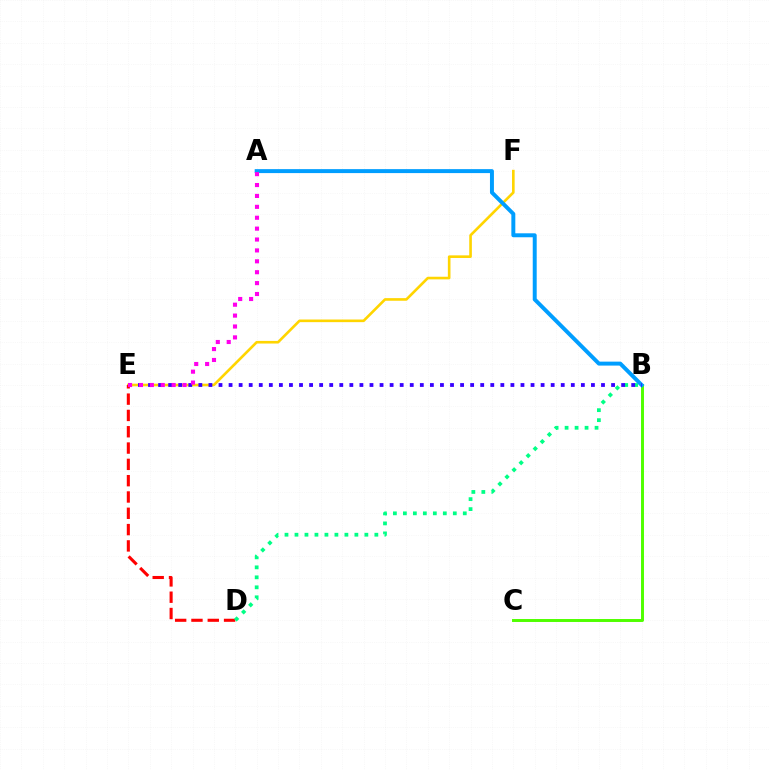{('B', 'C'): [{'color': '#4fff00', 'line_style': 'solid', 'thickness': 2.13}], ('E', 'F'): [{'color': '#ffd500', 'line_style': 'solid', 'thickness': 1.89}], ('D', 'E'): [{'color': '#ff0000', 'line_style': 'dashed', 'thickness': 2.22}], ('B', 'D'): [{'color': '#00ff86', 'line_style': 'dotted', 'thickness': 2.71}], ('A', 'B'): [{'color': '#009eff', 'line_style': 'solid', 'thickness': 2.85}], ('B', 'E'): [{'color': '#3700ff', 'line_style': 'dotted', 'thickness': 2.73}], ('A', 'E'): [{'color': '#ff00ed', 'line_style': 'dotted', 'thickness': 2.96}]}